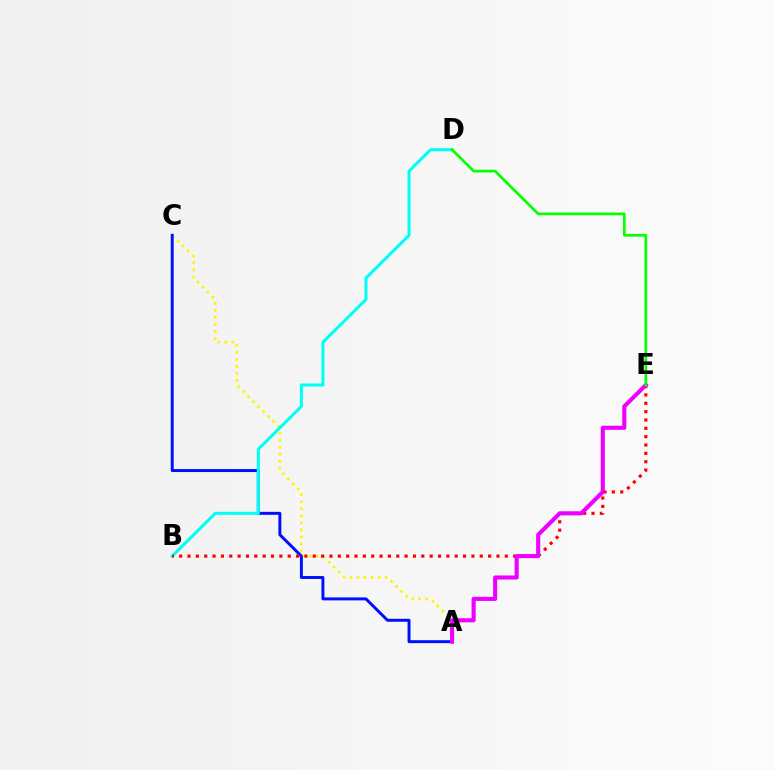{('A', 'C'): [{'color': '#fcf500', 'line_style': 'dotted', 'thickness': 1.92}, {'color': '#0010ff', 'line_style': 'solid', 'thickness': 2.13}], ('B', 'D'): [{'color': '#00fff6', 'line_style': 'solid', 'thickness': 2.19}], ('B', 'E'): [{'color': '#ff0000', 'line_style': 'dotted', 'thickness': 2.27}], ('A', 'E'): [{'color': '#ee00ff', 'line_style': 'solid', 'thickness': 2.94}], ('D', 'E'): [{'color': '#08ff00', 'line_style': 'solid', 'thickness': 1.95}]}